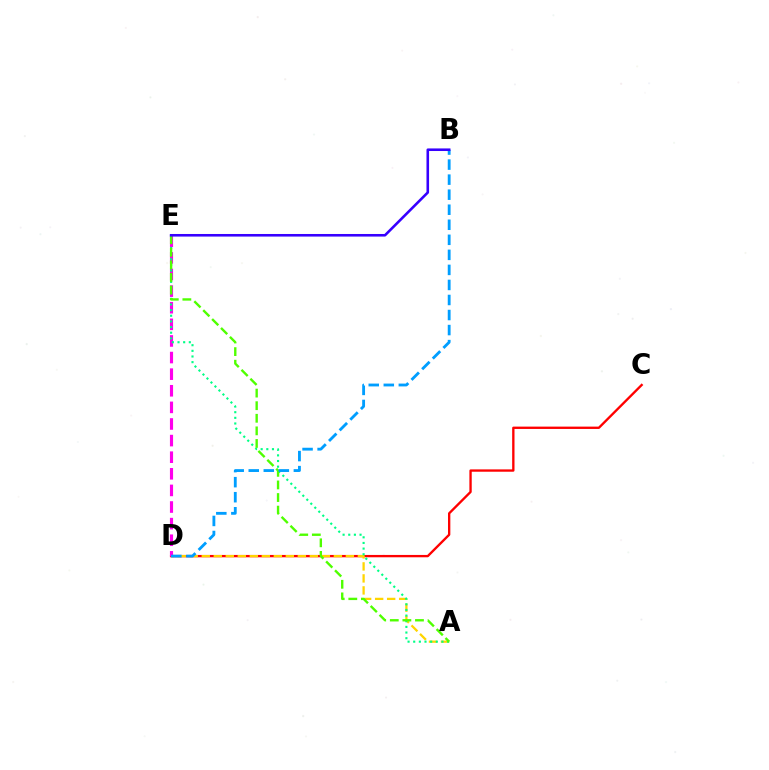{('C', 'D'): [{'color': '#ff0000', 'line_style': 'solid', 'thickness': 1.69}], ('A', 'D'): [{'color': '#ffd500', 'line_style': 'dashed', 'thickness': 1.63}], ('D', 'E'): [{'color': '#ff00ed', 'line_style': 'dashed', 'thickness': 2.26}], ('A', 'E'): [{'color': '#00ff86', 'line_style': 'dotted', 'thickness': 1.53}, {'color': '#4fff00', 'line_style': 'dashed', 'thickness': 1.71}], ('B', 'D'): [{'color': '#009eff', 'line_style': 'dashed', 'thickness': 2.04}], ('B', 'E'): [{'color': '#3700ff', 'line_style': 'solid', 'thickness': 1.86}]}